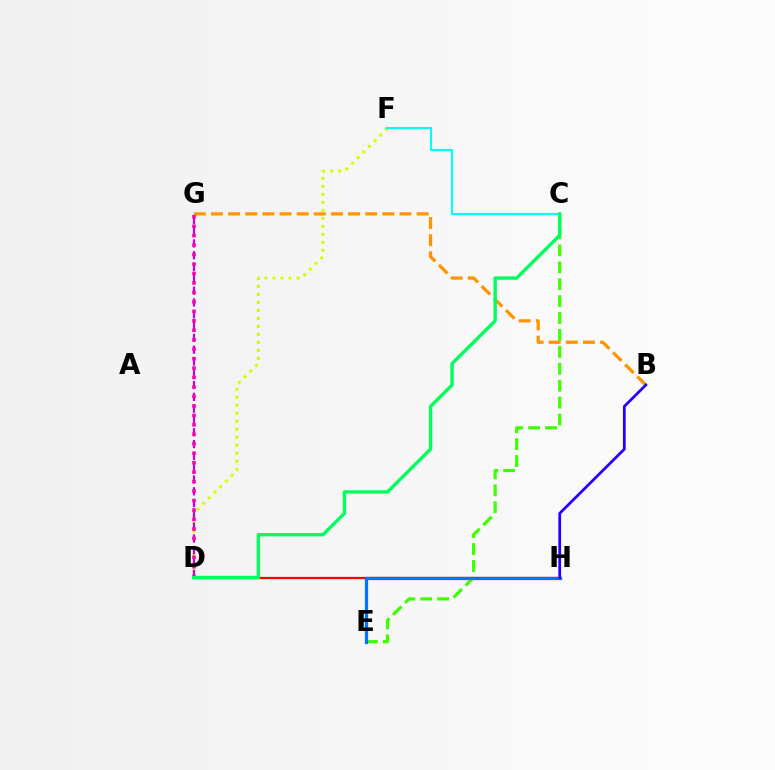{('B', 'G'): [{'color': '#ff9400', 'line_style': 'dashed', 'thickness': 2.33}], ('C', 'E'): [{'color': '#3dff00', 'line_style': 'dashed', 'thickness': 2.3}], ('D', 'H'): [{'color': '#ff0000', 'line_style': 'solid', 'thickness': 1.63}], ('D', 'F'): [{'color': '#d1ff00', 'line_style': 'dotted', 'thickness': 2.17}], ('D', 'G'): [{'color': '#b900ff', 'line_style': 'dashed', 'thickness': 1.6}, {'color': '#ff00ac', 'line_style': 'dotted', 'thickness': 2.57}], ('E', 'H'): [{'color': '#0074ff', 'line_style': 'solid', 'thickness': 2.35}], ('C', 'F'): [{'color': '#00fff6', 'line_style': 'solid', 'thickness': 1.5}], ('C', 'D'): [{'color': '#00ff5c', 'line_style': 'solid', 'thickness': 2.42}], ('B', 'H'): [{'color': '#2500ff', 'line_style': 'solid', 'thickness': 1.98}]}